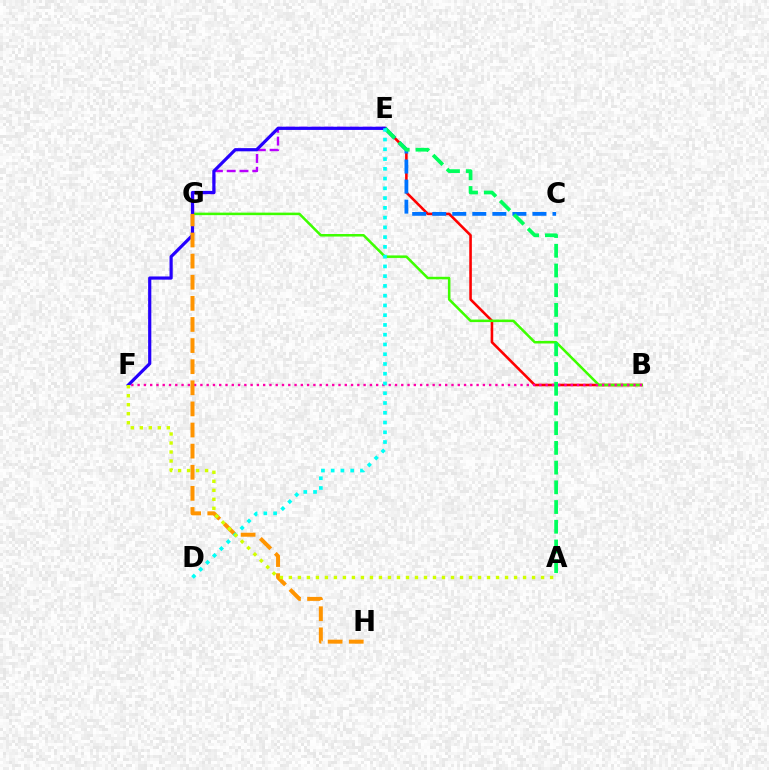{('E', 'G'): [{'color': '#b900ff', 'line_style': 'dashed', 'thickness': 1.74}], ('B', 'E'): [{'color': '#ff0000', 'line_style': 'solid', 'thickness': 1.86}], ('C', 'E'): [{'color': '#0074ff', 'line_style': 'dashed', 'thickness': 2.72}], ('B', 'G'): [{'color': '#3dff00', 'line_style': 'solid', 'thickness': 1.82}], ('B', 'F'): [{'color': '#ff00ac', 'line_style': 'dotted', 'thickness': 1.71}], ('E', 'F'): [{'color': '#2500ff', 'line_style': 'solid', 'thickness': 2.3}], ('A', 'E'): [{'color': '#00ff5c', 'line_style': 'dashed', 'thickness': 2.68}], ('G', 'H'): [{'color': '#ff9400', 'line_style': 'dashed', 'thickness': 2.87}], ('D', 'E'): [{'color': '#00fff6', 'line_style': 'dotted', 'thickness': 2.65}], ('A', 'F'): [{'color': '#d1ff00', 'line_style': 'dotted', 'thickness': 2.45}]}